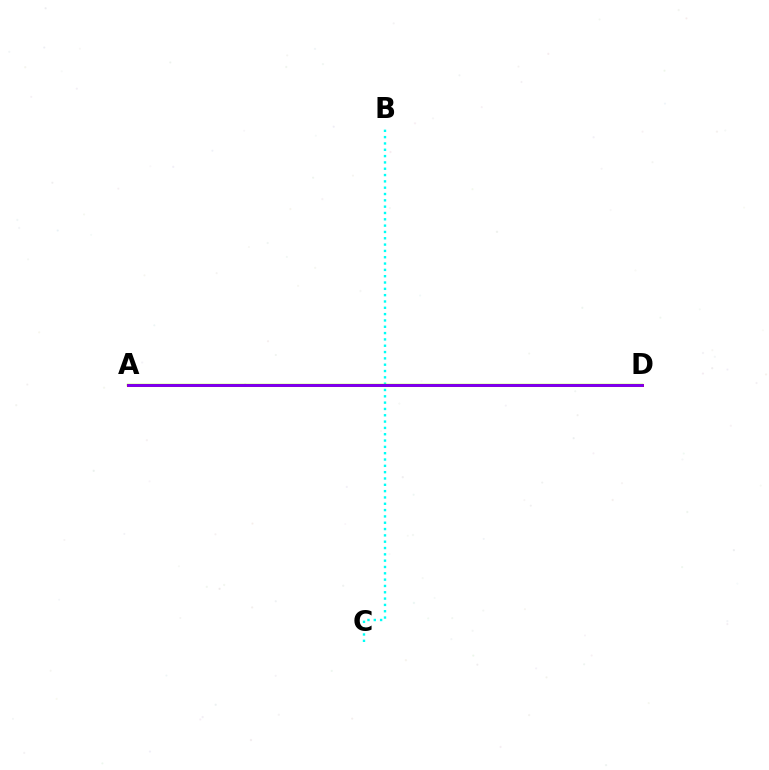{('B', 'C'): [{'color': '#00fff6', 'line_style': 'dotted', 'thickness': 1.72}], ('A', 'D'): [{'color': '#84ff00', 'line_style': 'solid', 'thickness': 1.73}, {'color': '#ff0000', 'line_style': 'solid', 'thickness': 2.17}, {'color': '#7200ff', 'line_style': 'solid', 'thickness': 1.94}]}